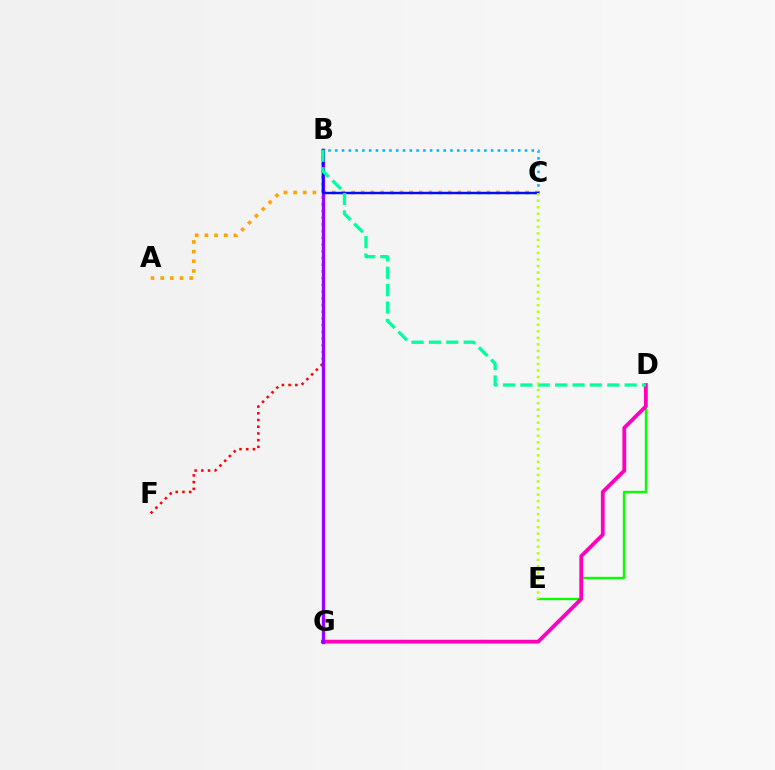{('B', 'F'): [{'color': '#ff0000', 'line_style': 'dotted', 'thickness': 1.82}], ('B', 'C'): [{'color': '#00b5ff', 'line_style': 'dotted', 'thickness': 1.84}, {'color': '#0010ff', 'line_style': 'solid', 'thickness': 1.76}], ('D', 'E'): [{'color': '#08ff00', 'line_style': 'solid', 'thickness': 1.7}], ('A', 'C'): [{'color': '#ffa500', 'line_style': 'dotted', 'thickness': 2.63}], ('D', 'G'): [{'color': '#ff00bd', 'line_style': 'solid', 'thickness': 2.74}], ('B', 'G'): [{'color': '#9b00ff', 'line_style': 'solid', 'thickness': 2.39}], ('B', 'D'): [{'color': '#00ff9d', 'line_style': 'dashed', 'thickness': 2.36}], ('C', 'E'): [{'color': '#b3ff00', 'line_style': 'dotted', 'thickness': 1.77}]}